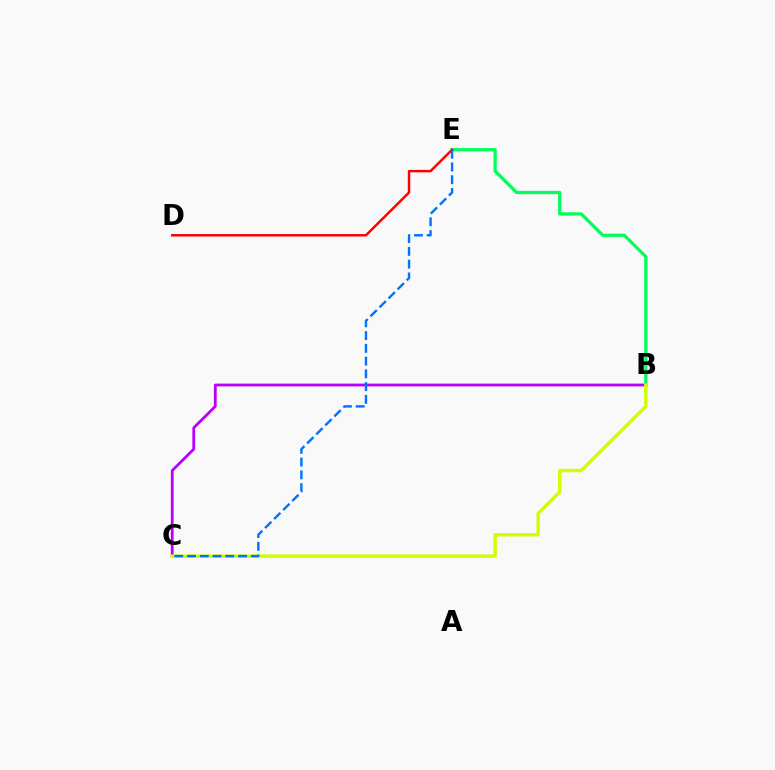{('B', 'E'): [{'color': '#00ff5c', 'line_style': 'solid', 'thickness': 2.35}], ('D', 'E'): [{'color': '#ff0000', 'line_style': 'solid', 'thickness': 1.76}], ('B', 'C'): [{'color': '#b900ff', 'line_style': 'solid', 'thickness': 2.0}, {'color': '#d1ff00', 'line_style': 'solid', 'thickness': 2.48}], ('C', 'E'): [{'color': '#0074ff', 'line_style': 'dashed', 'thickness': 1.73}]}